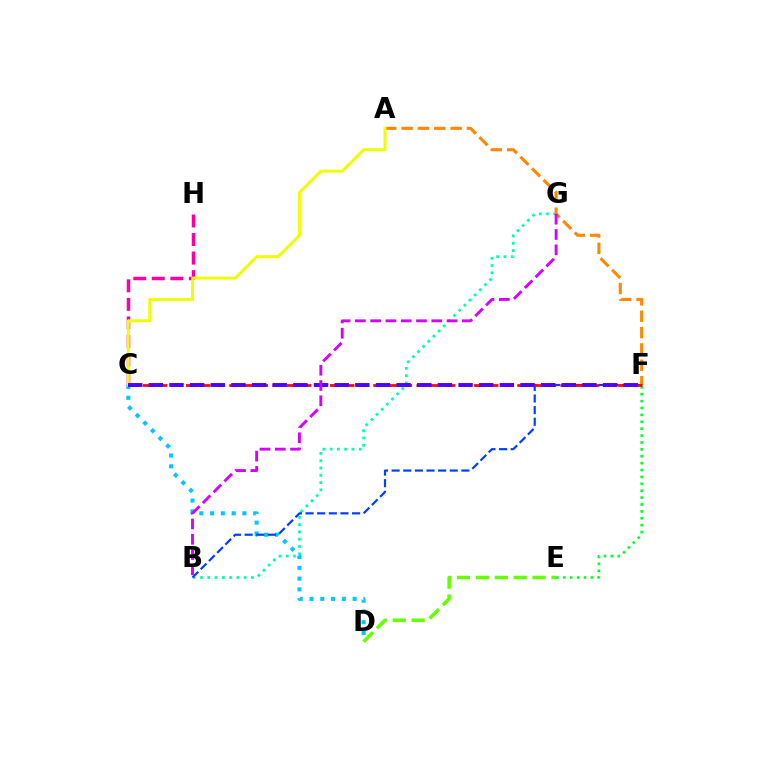{('C', 'D'): [{'color': '#00c7ff', 'line_style': 'dotted', 'thickness': 2.93}], ('B', 'G'): [{'color': '#00ffaf', 'line_style': 'dotted', 'thickness': 1.98}, {'color': '#d600ff', 'line_style': 'dashed', 'thickness': 2.08}], ('A', 'F'): [{'color': '#ff8800', 'line_style': 'dashed', 'thickness': 2.22}], ('B', 'F'): [{'color': '#003fff', 'line_style': 'dashed', 'thickness': 1.58}], ('E', 'F'): [{'color': '#00ff27', 'line_style': 'dotted', 'thickness': 1.87}], ('C', 'H'): [{'color': '#ff00a0', 'line_style': 'dashed', 'thickness': 2.52}], ('A', 'C'): [{'color': '#eeff00', 'line_style': 'solid', 'thickness': 2.13}], ('D', 'E'): [{'color': '#66ff00', 'line_style': 'dashed', 'thickness': 2.57}], ('C', 'F'): [{'color': '#ff0000', 'line_style': 'dashed', 'thickness': 1.96}, {'color': '#4f00ff', 'line_style': 'dashed', 'thickness': 2.8}]}